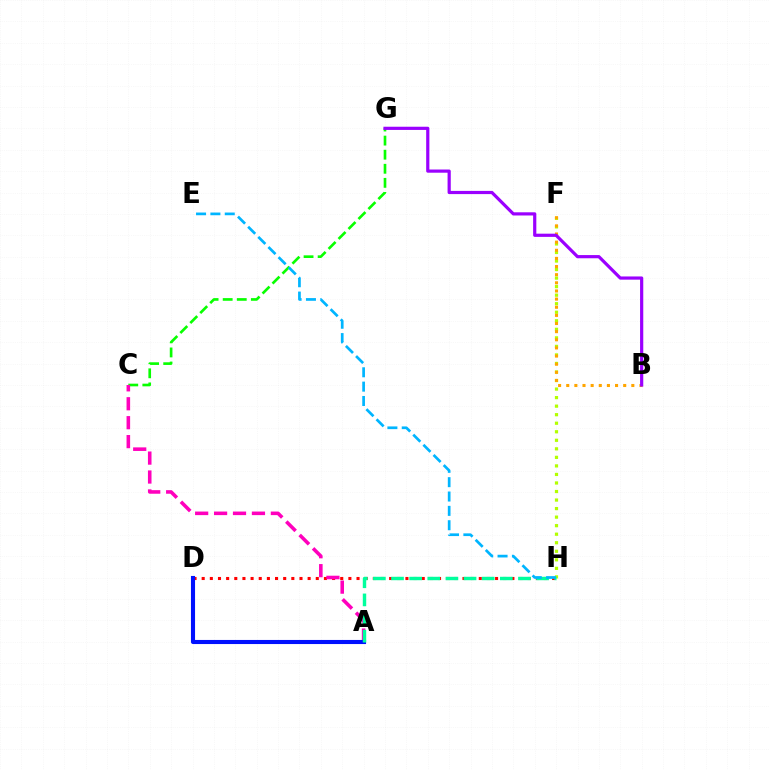{('F', 'H'): [{'color': '#b3ff00', 'line_style': 'dotted', 'thickness': 2.32}], ('D', 'H'): [{'color': '#ff0000', 'line_style': 'dotted', 'thickness': 2.21}], ('C', 'G'): [{'color': '#08ff00', 'line_style': 'dashed', 'thickness': 1.91}], ('A', 'C'): [{'color': '#ff00bd', 'line_style': 'dashed', 'thickness': 2.57}], ('B', 'F'): [{'color': '#ffa500', 'line_style': 'dotted', 'thickness': 2.21}], ('B', 'G'): [{'color': '#9b00ff', 'line_style': 'solid', 'thickness': 2.3}], ('A', 'D'): [{'color': '#0010ff', 'line_style': 'solid', 'thickness': 2.95}], ('A', 'H'): [{'color': '#00ff9d', 'line_style': 'dashed', 'thickness': 2.46}], ('E', 'H'): [{'color': '#00b5ff', 'line_style': 'dashed', 'thickness': 1.95}]}